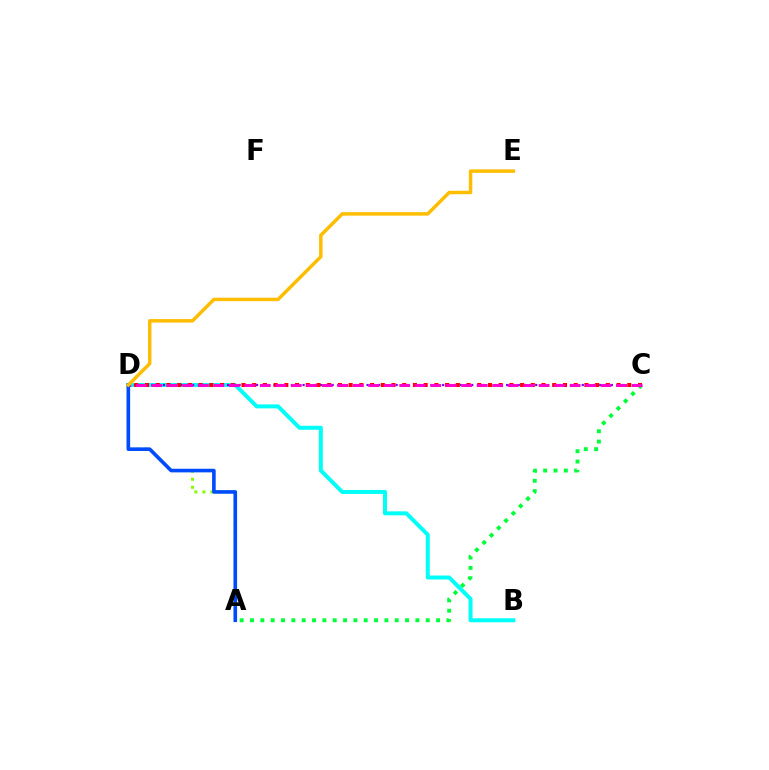{('A', 'D'): [{'color': '#84ff00', 'line_style': 'dotted', 'thickness': 2.18}, {'color': '#004bff', 'line_style': 'solid', 'thickness': 2.6}], ('B', 'D'): [{'color': '#00fff6', 'line_style': 'solid', 'thickness': 2.86}], ('A', 'C'): [{'color': '#00ff39', 'line_style': 'dotted', 'thickness': 2.81}], ('C', 'D'): [{'color': '#7200ff', 'line_style': 'dotted', 'thickness': 1.58}, {'color': '#ff0000', 'line_style': 'dotted', 'thickness': 2.91}, {'color': '#ff00cf', 'line_style': 'dashed', 'thickness': 2.1}], ('D', 'E'): [{'color': '#ffbd00', 'line_style': 'solid', 'thickness': 2.5}]}